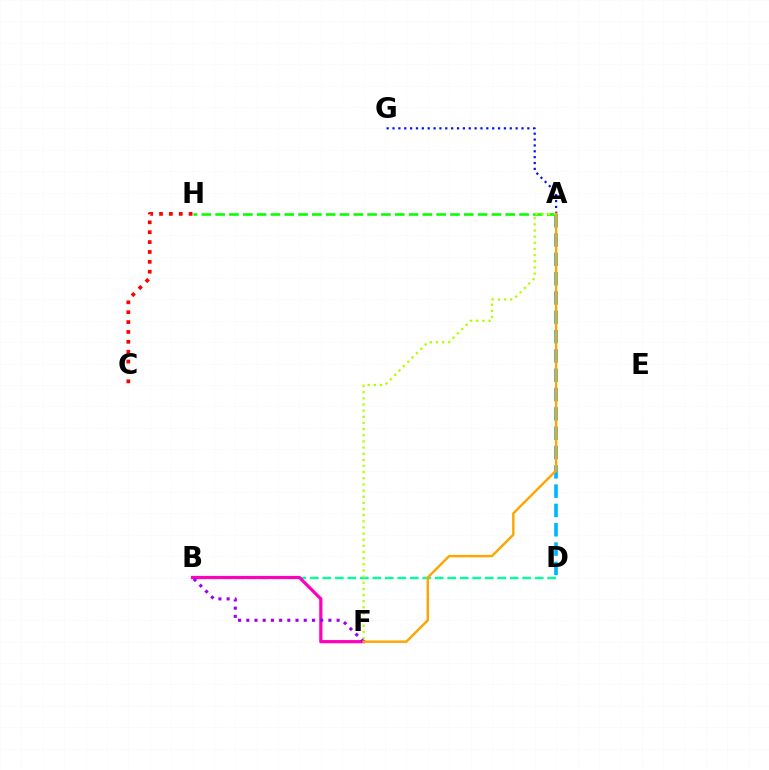{('C', 'H'): [{'color': '#ff0000', 'line_style': 'dotted', 'thickness': 2.68}], ('A', 'D'): [{'color': '#00b5ff', 'line_style': 'dashed', 'thickness': 2.62}], ('B', 'D'): [{'color': '#00ff9d', 'line_style': 'dashed', 'thickness': 1.7}], ('A', 'H'): [{'color': '#08ff00', 'line_style': 'dashed', 'thickness': 1.88}], ('A', 'G'): [{'color': '#0010ff', 'line_style': 'dotted', 'thickness': 1.59}], ('A', 'F'): [{'color': '#b3ff00', 'line_style': 'dotted', 'thickness': 1.67}, {'color': '#ffa500', 'line_style': 'solid', 'thickness': 1.75}], ('B', 'F'): [{'color': '#ff00bd', 'line_style': 'solid', 'thickness': 2.32}, {'color': '#9b00ff', 'line_style': 'dotted', 'thickness': 2.23}]}